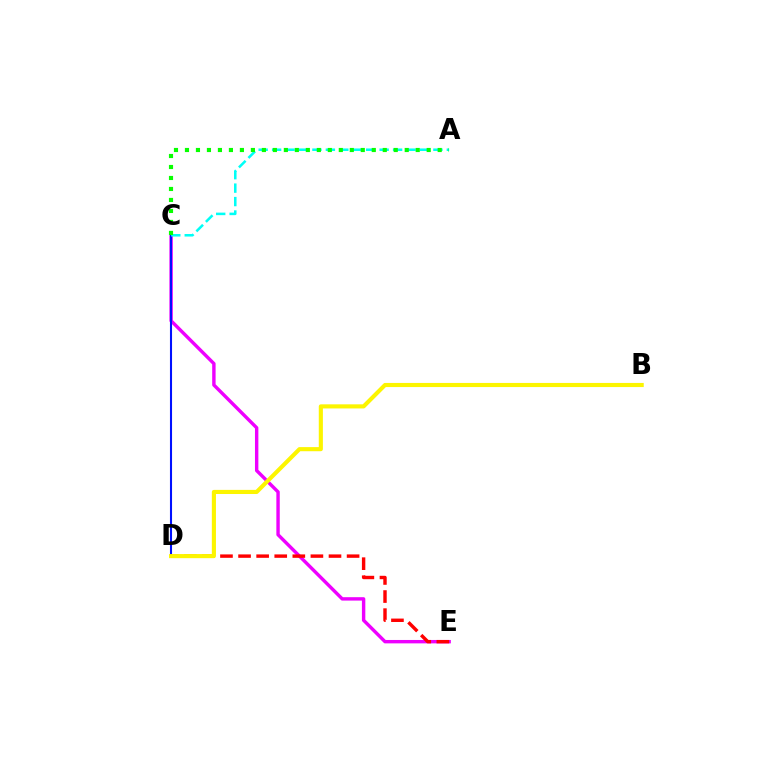{('C', 'E'): [{'color': '#ee00ff', 'line_style': 'solid', 'thickness': 2.45}], ('D', 'E'): [{'color': '#ff0000', 'line_style': 'dashed', 'thickness': 2.46}], ('C', 'D'): [{'color': '#0010ff', 'line_style': 'solid', 'thickness': 1.5}], ('A', 'C'): [{'color': '#00fff6', 'line_style': 'dashed', 'thickness': 1.83}, {'color': '#08ff00', 'line_style': 'dotted', 'thickness': 2.99}], ('B', 'D'): [{'color': '#fcf500', 'line_style': 'solid', 'thickness': 2.96}]}